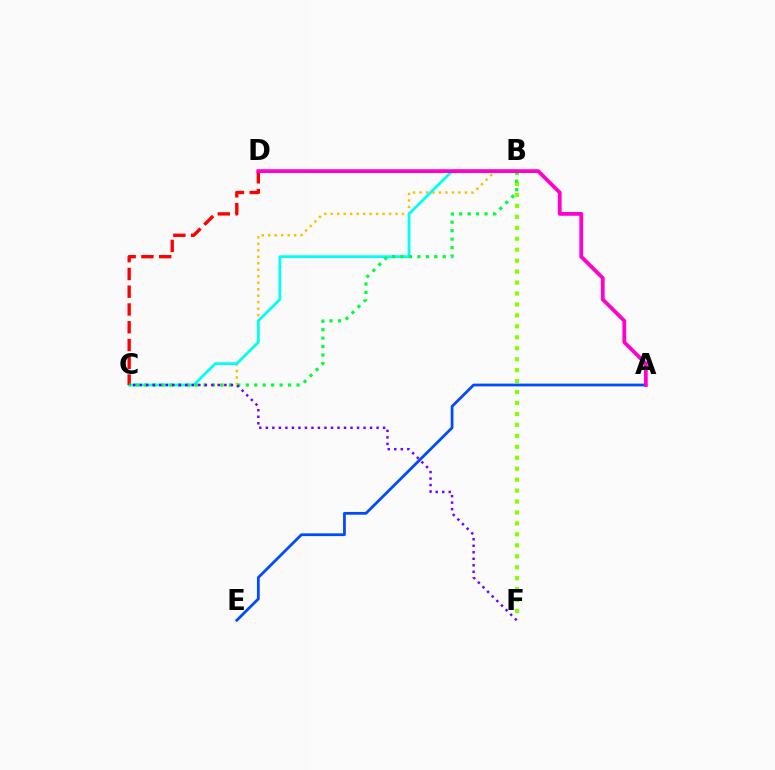{('B', 'F'): [{'color': '#84ff00', 'line_style': 'dotted', 'thickness': 2.97}], ('B', 'C'): [{'color': '#ffbd00', 'line_style': 'dotted', 'thickness': 1.76}, {'color': '#00fff6', 'line_style': 'solid', 'thickness': 2.01}, {'color': '#00ff39', 'line_style': 'dotted', 'thickness': 2.3}], ('C', 'D'): [{'color': '#ff0000', 'line_style': 'dashed', 'thickness': 2.41}], ('A', 'E'): [{'color': '#004bff', 'line_style': 'solid', 'thickness': 1.99}], ('A', 'D'): [{'color': '#ff00cf', 'line_style': 'solid', 'thickness': 2.72}], ('C', 'F'): [{'color': '#7200ff', 'line_style': 'dotted', 'thickness': 1.77}]}